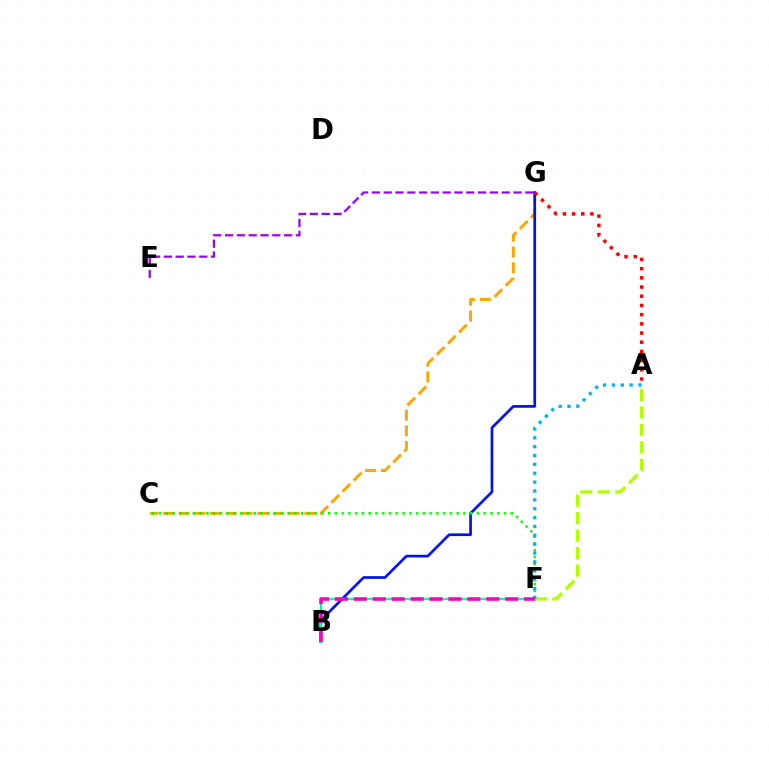{('C', 'G'): [{'color': '#ffa500', 'line_style': 'dashed', 'thickness': 2.13}], ('B', 'G'): [{'color': '#0010ff', 'line_style': 'solid', 'thickness': 1.94}], ('C', 'F'): [{'color': '#08ff00', 'line_style': 'dotted', 'thickness': 1.84}], ('B', 'F'): [{'color': '#00ff9d', 'line_style': 'solid', 'thickness': 1.53}, {'color': '#ff00bd', 'line_style': 'dashed', 'thickness': 2.57}], ('E', 'G'): [{'color': '#9b00ff', 'line_style': 'dashed', 'thickness': 1.6}], ('A', 'G'): [{'color': '#ff0000', 'line_style': 'dotted', 'thickness': 2.5}], ('A', 'F'): [{'color': '#b3ff00', 'line_style': 'dashed', 'thickness': 2.37}, {'color': '#00b5ff', 'line_style': 'dotted', 'thickness': 2.41}]}